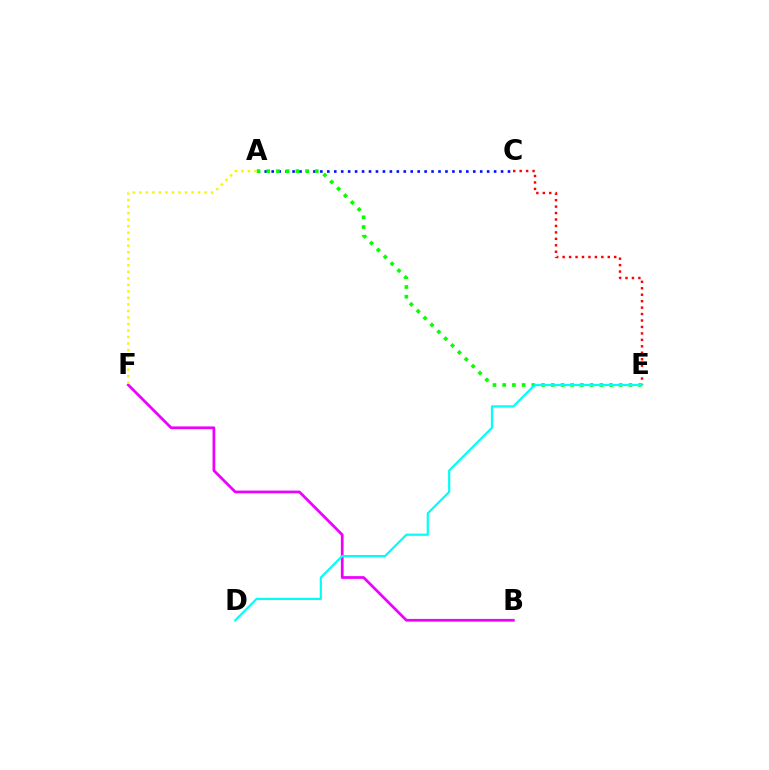{('B', 'F'): [{'color': '#ee00ff', 'line_style': 'solid', 'thickness': 1.97}], ('A', 'C'): [{'color': '#0010ff', 'line_style': 'dotted', 'thickness': 1.89}], ('C', 'E'): [{'color': '#ff0000', 'line_style': 'dotted', 'thickness': 1.75}], ('A', 'E'): [{'color': '#08ff00', 'line_style': 'dotted', 'thickness': 2.64}], ('D', 'E'): [{'color': '#00fff6', 'line_style': 'solid', 'thickness': 1.58}], ('A', 'F'): [{'color': '#fcf500', 'line_style': 'dotted', 'thickness': 1.77}]}